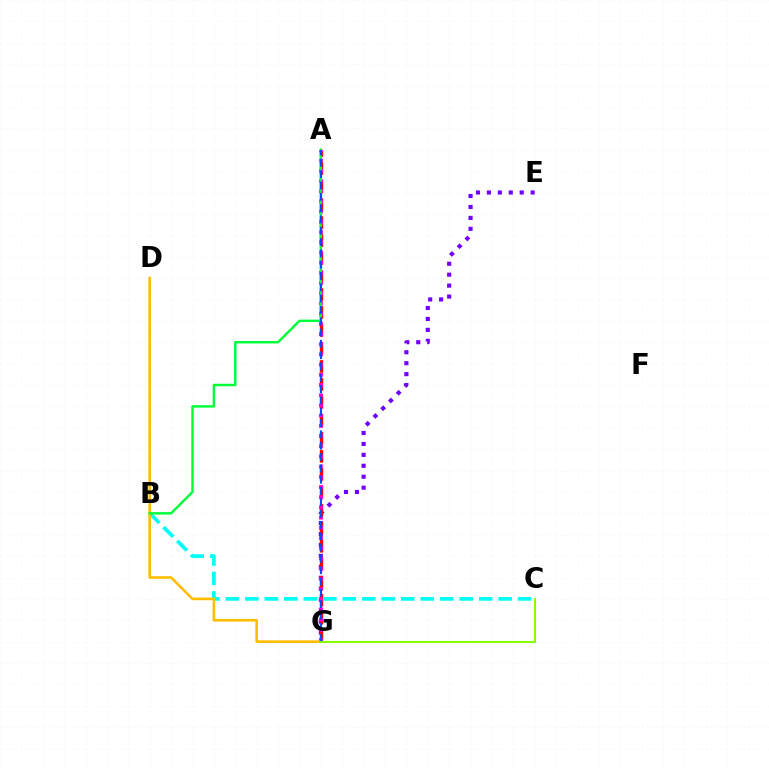{('E', 'G'): [{'color': '#7200ff', 'line_style': 'dotted', 'thickness': 2.97}], ('A', 'G'): [{'color': '#ff0000', 'line_style': 'dashed', 'thickness': 2.44}, {'color': '#ff00cf', 'line_style': 'dotted', 'thickness': 2.77}, {'color': '#004bff', 'line_style': 'dashed', 'thickness': 1.54}], ('B', 'C'): [{'color': '#00fff6', 'line_style': 'dashed', 'thickness': 2.65}], ('D', 'G'): [{'color': '#ffbd00', 'line_style': 'solid', 'thickness': 1.88}], ('A', 'B'): [{'color': '#00ff39', 'line_style': 'solid', 'thickness': 1.75}], ('C', 'G'): [{'color': '#84ff00', 'line_style': 'solid', 'thickness': 1.51}]}